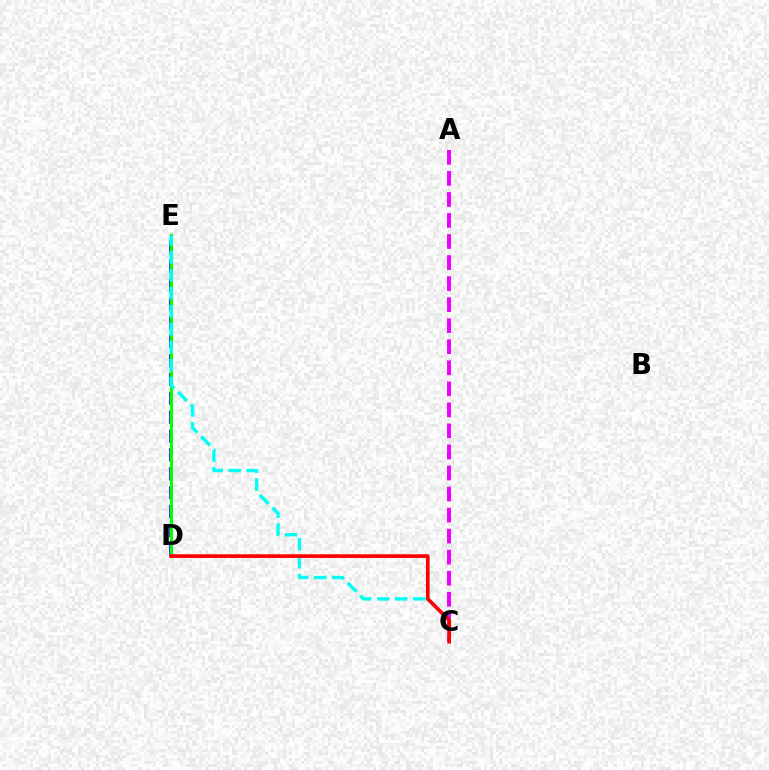{('D', 'E'): [{'color': '#0010ff', 'line_style': 'dashed', 'thickness': 2.57}, {'color': '#fcf500', 'line_style': 'solid', 'thickness': 2.13}, {'color': '#08ff00', 'line_style': 'solid', 'thickness': 2.19}], ('A', 'C'): [{'color': '#ee00ff', 'line_style': 'dashed', 'thickness': 2.86}], ('C', 'E'): [{'color': '#00fff6', 'line_style': 'dashed', 'thickness': 2.44}], ('C', 'D'): [{'color': '#ff0000', 'line_style': 'solid', 'thickness': 2.66}]}